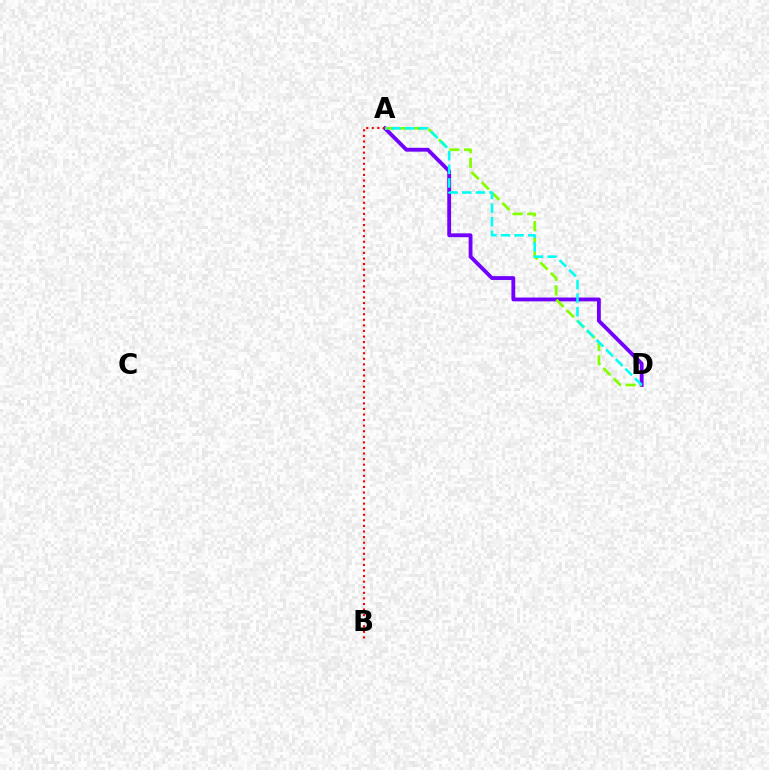{('A', 'D'): [{'color': '#7200ff', 'line_style': 'solid', 'thickness': 2.76}, {'color': '#84ff00', 'line_style': 'dashed', 'thickness': 1.99}, {'color': '#00fff6', 'line_style': 'dashed', 'thickness': 1.85}], ('A', 'B'): [{'color': '#ff0000', 'line_style': 'dotted', 'thickness': 1.51}]}